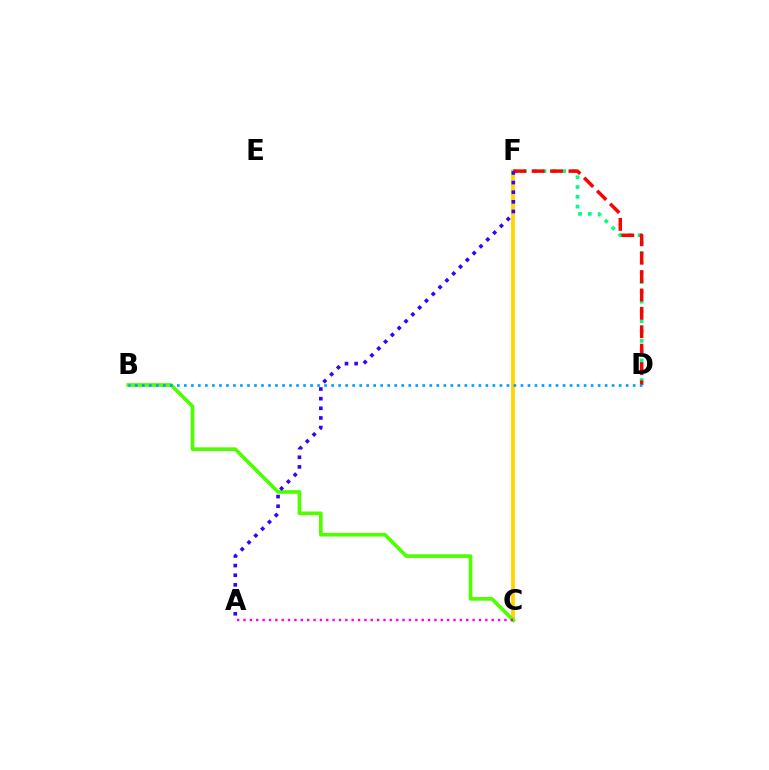{('C', 'F'): [{'color': '#ffd500', 'line_style': 'solid', 'thickness': 2.74}], ('B', 'C'): [{'color': '#4fff00', 'line_style': 'solid', 'thickness': 2.64}], ('D', 'F'): [{'color': '#00ff86', 'line_style': 'dotted', 'thickness': 2.66}, {'color': '#ff0000', 'line_style': 'dashed', 'thickness': 2.5}], ('A', 'C'): [{'color': '#ff00ed', 'line_style': 'dotted', 'thickness': 1.73}], ('A', 'F'): [{'color': '#3700ff', 'line_style': 'dotted', 'thickness': 2.62}], ('B', 'D'): [{'color': '#009eff', 'line_style': 'dotted', 'thickness': 1.91}]}